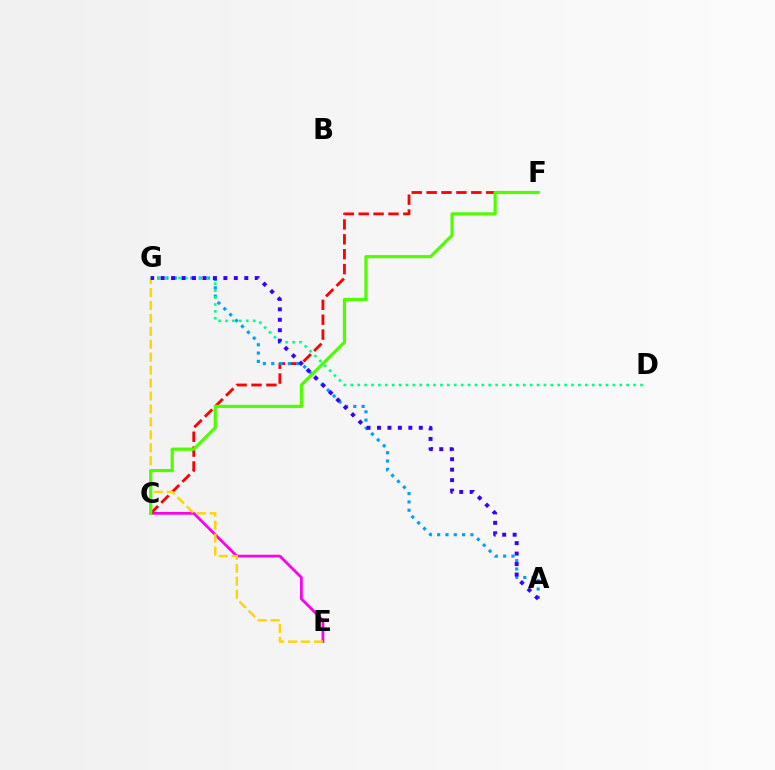{('C', 'E'): [{'color': '#ff00ed', 'line_style': 'solid', 'thickness': 1.97}], ('C', 'F'): [{'color': '#ff0000', 'line_style': 'dashed', 'thickness': 2.02}, {'color': '#4fff00', 'line_style': 'solid', 'thickness': 2.3}], ('A', 'G'): [{'color': '#009eff', 'line_style': 'dotted', 'thickness': 2.26}, {'color': '#3700ff', 'line_style': 'dotted', 'thickness': 2.84}], ('E', 'G'): [{'color': '#ffd500', 'line_style': 'dashed', 'thickness': 1.76}], ('D', 'G'): [{'color': '#00ff86', 'line_style': 'dotted', 'thickness': 1.87}]}